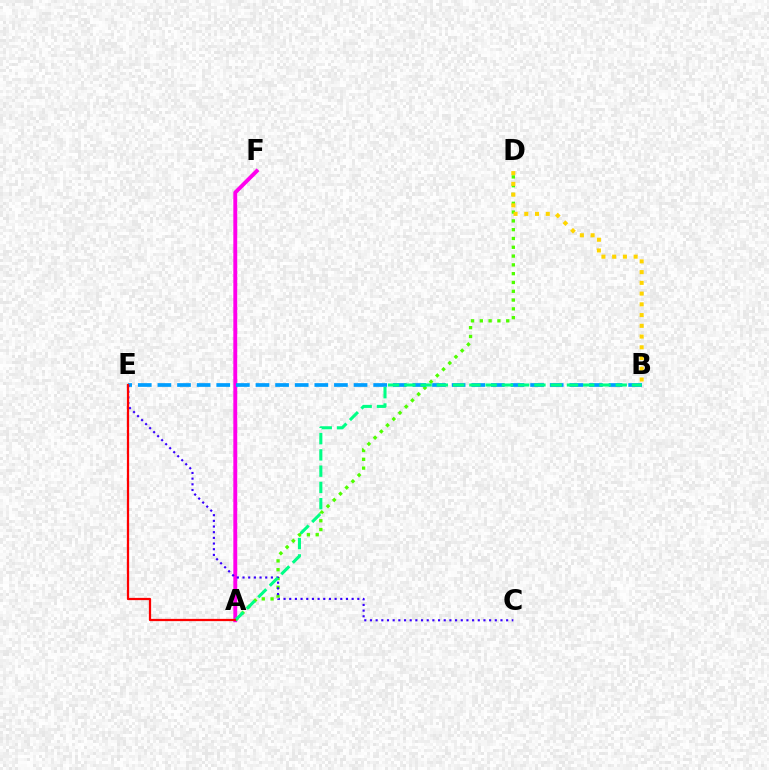{('A', 'D'): [{'color': '#4fff00', 'line_style': 'dotted', 'thickness': 2.39}], ('A', 'F'): [{'color': '#ff00ed', 'line_style': 'solid', 'thickness': 2.81}], ('B', 'D'): [{'color': '#ffd500', 'line_style': 'dotted', 'thickness': 2.92}], ('B', 'E'): [{'color': '#009eff', 'line_style': 'dashed', 'thickness': 2.66}], ('C', 'E'): [{'color': '#3700ff', 'line_style': 'dotted', 'thickness': 1.54}], ('A', 'B'): [{'color': '#00ff86', 'line_style': 'dashed', 'thickness': 2.21}], ('A', 'E'): [{'color': '#ff0000', 'line_style': 'solid', 'thickness': 1.62}]}